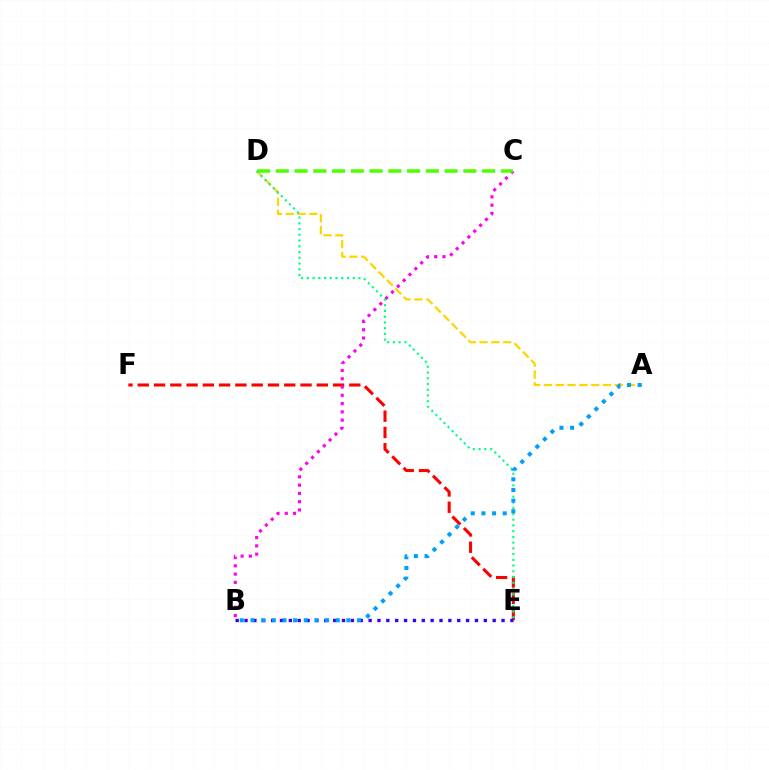{('A', 'D'): [{'color': '#ffd500', 'line_style': 'dashed', 'thickness': 1.61}], ('E', 'F'): [{'color': '#ff0000', 'line_style': 'dashed', 'thickness': 2.21}], ('B', 'C'): [{'color': '#ff00ed', 'line_style': 'dotted', 'thickness': 2.25}], ('B', 'E'): [{'color': '#3700ff', 'line_style': 'dotted', 'thickness': 2.41}], ('C', 'D'): [{'color': '#4fff00', 'line_style': 'dashed', 'thickness': 2.55}], ('D', 'E'): [{'color': '#00ff86', 'line_style': 'dotted', 'thickness': 1.56}], ('A', 'B'): [{'color': '#009eff', 'line_style': 'dotted', 'thickness': 2.9}]}